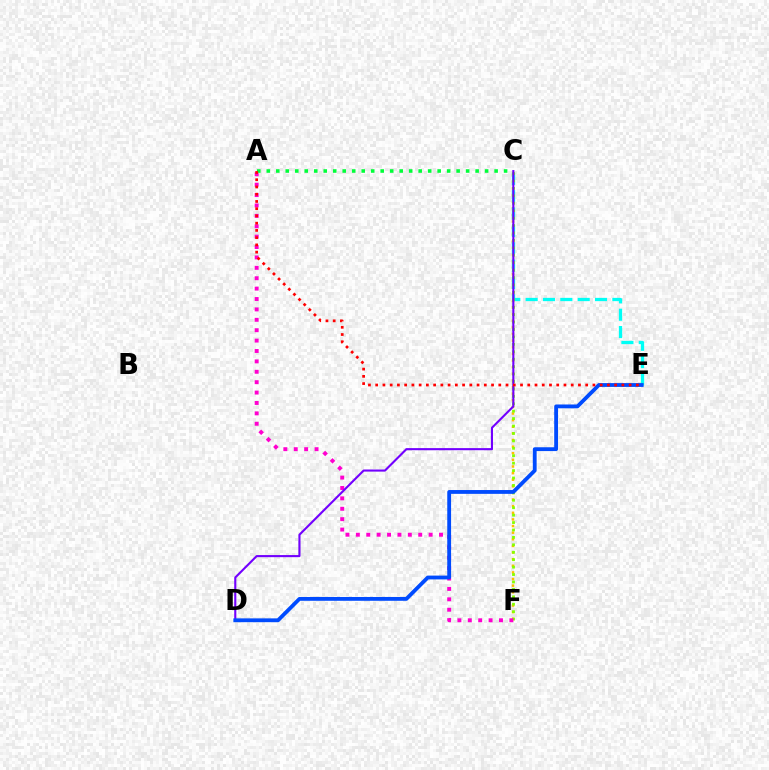{('C', 'F'): [{'color': '#ffbd00', 'line_style': 'dotted', 'thickness': 1.8}, {'color': '#84ff00', 'line_style': 'dotted', 'thickness': 2.02}], ('C', 'E'): [{'color': '#00fff6', 'line_style': 'dashed', 'thickness': 2.36}], ('A', 'F'): [{'color': '#ff00cf', 'line_style': 'dotted', 'thickness': 2.82}], ('C', 'D'): [{'color': '#7200ff', 'line_style': 'solid', 'thickness': 1.52}], ('A', 'C'): [{'color': '#00ff39', 'line_style': 'dotted', 'thickness': 2.58}], ('D', 'E'): [{'color': '#004bff', 'line_style': 'solid', 'thickness': 2.75}], ('A', 'E'): [{'color': '#ff0000', 'line_style': 'dotted', 'thickness': 1.97}]}